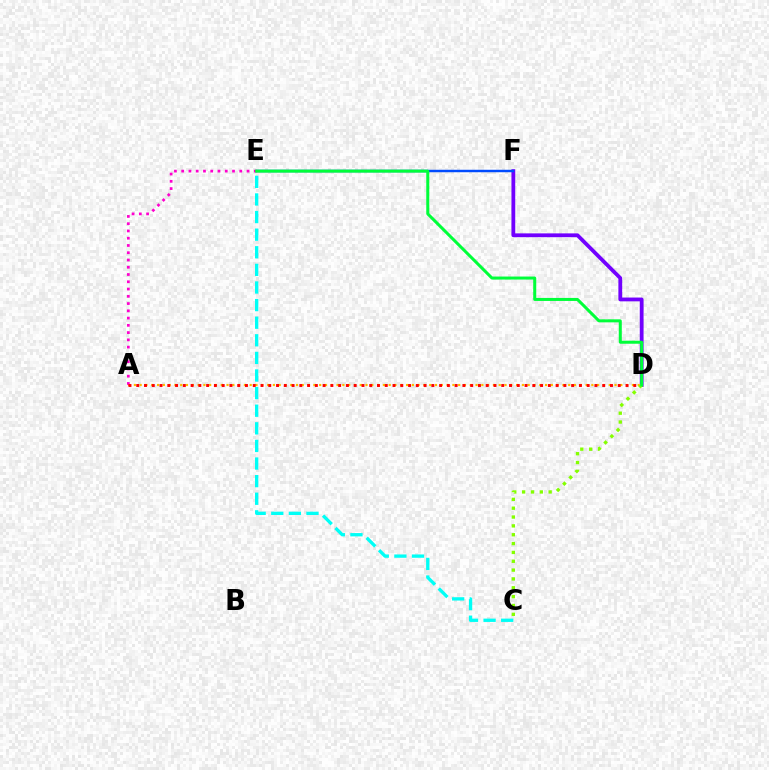{('D', 'F'): [{'color': '#7200ff', 'line_style': 'solid', 'thickness': 2.73}], ('A', 'D'): [{'color': '#ffbd00', 'line_style': 'dotted', 'thickness': 1.57}, {'color': '#ff0000', 'line_style': 'dotted', 'thickness': 2.11}], ('E', 'F'): [{'color': '#004bff', 'line_style': 'solid', 'thickness': 1.77}], ('A', 'E'): [{'color': '#ff00cf', 'line_style': 'dotted', 'thickness': 1.97}], ('C', 'D'): [{'color': '#84ff00', 'line_style': 'dotted', 'thickness': 2.4}], ('C', 'E'): [{'color': '#00fff6', 'line_style': 'dashed', 'thickness': 2.39}], ('D', 'E'): [{'color': '#00ff39', 'line_style': 'solid', 'thickness': 2.18}]}